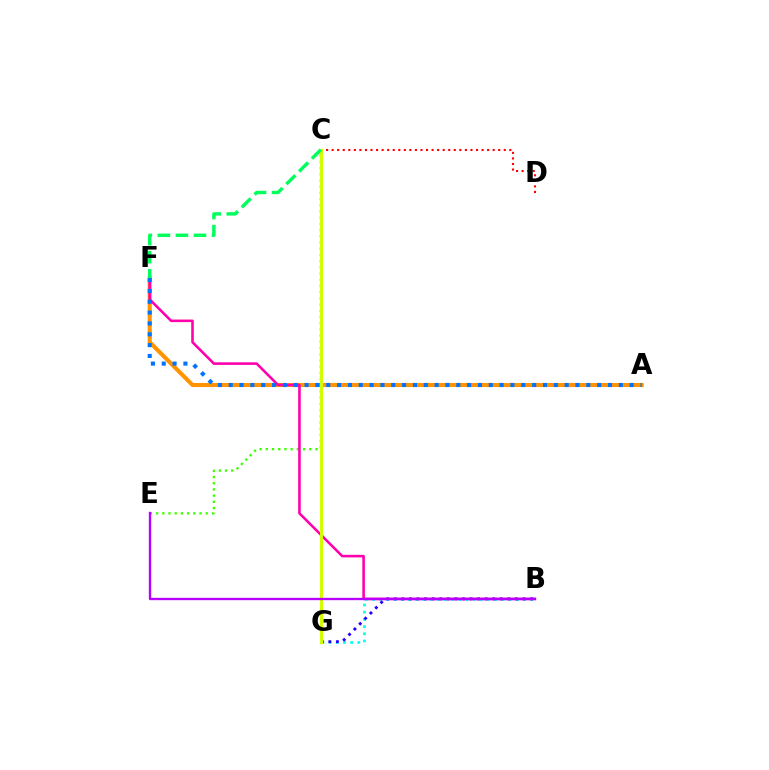{('A', 'F'): [{'color': '#ff9400', 'line_style': 'solid', 'thickness': 2.94}, {'color': '#0074ff', 'line_style': 'dotted', 'thickness': 2.94}], ('C', 'E'): [{'color': '#3dff00', 'line_style': 'dotted', 'thickness': 1.69}], ('B', 'F'): [{'color': '#ff00ac', 'line_style': 'solid', 'thickness': 1.85}], ('C', 'D'): [{'color': '#ff0000', 'line_style': 'dotted', 'thickness': 1.51}], ('B', 'G'): [{'color': '#00fff6', 'line_style': 'dotted', 'thickness': 1.96}, {'color': '#2500ff', 'line_style': 'dotted', 'thickness': 2.06}], ('C', 'G'): [{'color': '#d1ff00', 'line_style': 'solid', 'thickness': 2.26}], ('B', 'E'): [{'color': '#b900ff', 'line_style': 'solid', 'thickness': 1.68}], ('C', 'F'): [{'color': '#00ff5c', 'line_style': 'dashed', 'thickness': 2.45}]}